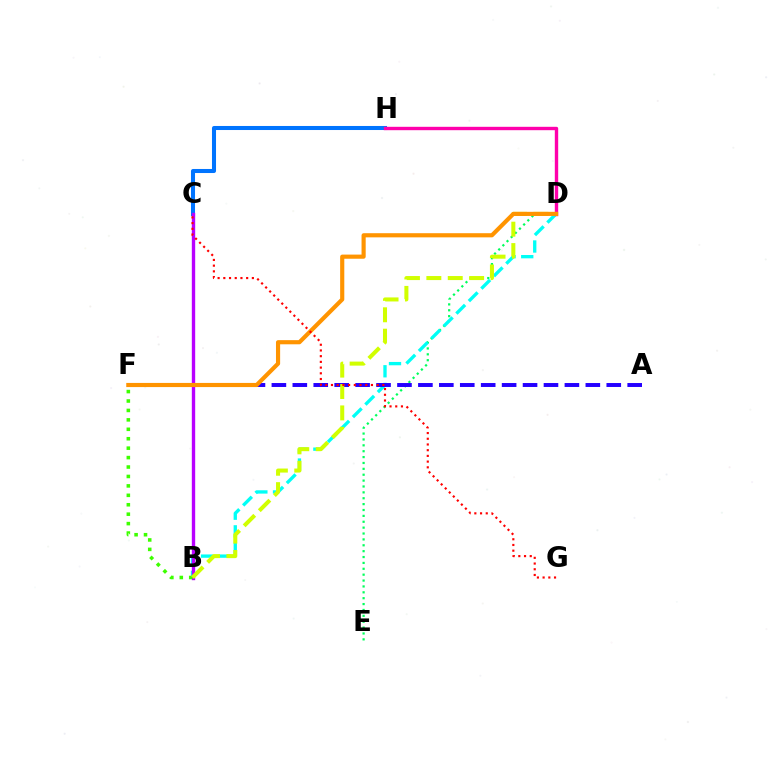{('D', 'E'): [{'color': '#00ff5c', 'line_style': 'dotted', 'thickness': 1.6}], ('B', 'D'): [{'color': '#00fff6', 'line_style': 'dashed', 'thickness': 2.4}, {'color': '#d1ff00', 'line_style': 'dashed', 'thickness': 2.91}], ('C', 'H'): [{'color': '#0074ff', 'line_style': 'solid', 'thickness': 2.91}], ('D', 'H'): [{'color': '#ff00ac', 'line_style': 'solid', 'thickness': 2.44}], ('B', 'C'): [{'color': '#b900ff', 'line_style': 'solid', 'thickness': 2.43}], ('B', 'F'): [{'color': '#3dff00', 'line_style': 'dotted', 'thickness': 2.56}], ('A', 'F'): [{'color': '#2500ff', 'line_style': 'dashed', 'thickness': 2.84}], ('D', 'F'): [{'color': '#ff9400', 'line_style': 'solid', 'thickness': 2.99}], ('C', 'G'): [{'color': '#ff0000', 'line_style': 'dotted', 'thickness': 1.55}]}